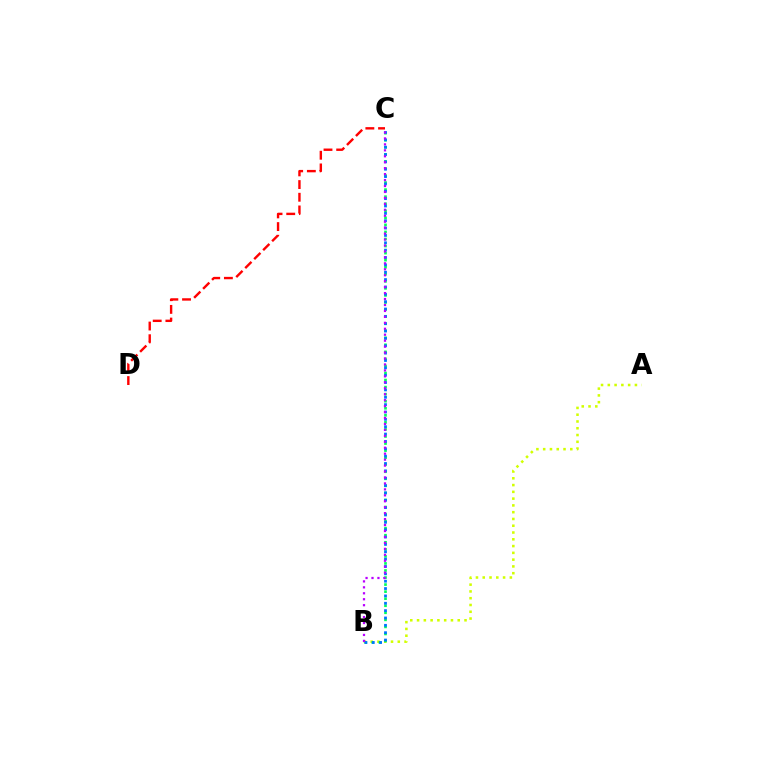{('A', 'B'): [{'color': '#d1ff00', 'line_style': 'dotted', 'thickness': 1.84}], ('B', 'C'): [{'color': '#00ff5c', 'line_style': 'dotted', 'thickness': 1.92}, {'color': '#0074ff', 'line_style': 'dotted', 'thickness': 2.0}, {'color': '#b900ff', 'line_style': 'dotted', 'thickness': 1.62}], ('C', 'D'): [{'color': '#ff0000', 'line_style': 'dashed', 'thickness': 1.72}]}